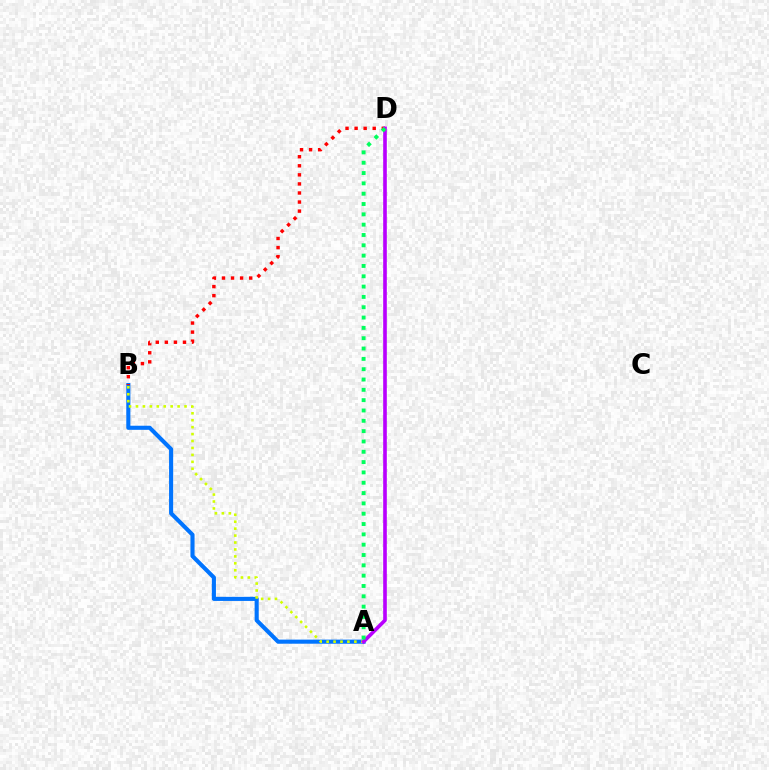{('A', 'B'): [{'color': '#0074ff', 'line_style': 'solid', 'thickness': 2.95}, {'color': '#d1ff00', 'line_style': 'dotted', 'thickness': 1.88}], ('B', 'D'): [{'color': '#ff0000', 'line_style': 'dotted', 'thickness': 2.46}], ('A', 'D'): [{'color': '#b900ff', 'line_style': 'solid', 'thickness': 2.62}, {'color': '#00ff5c', 'line_style': 'dotted', 'thickness': 2.8}]}